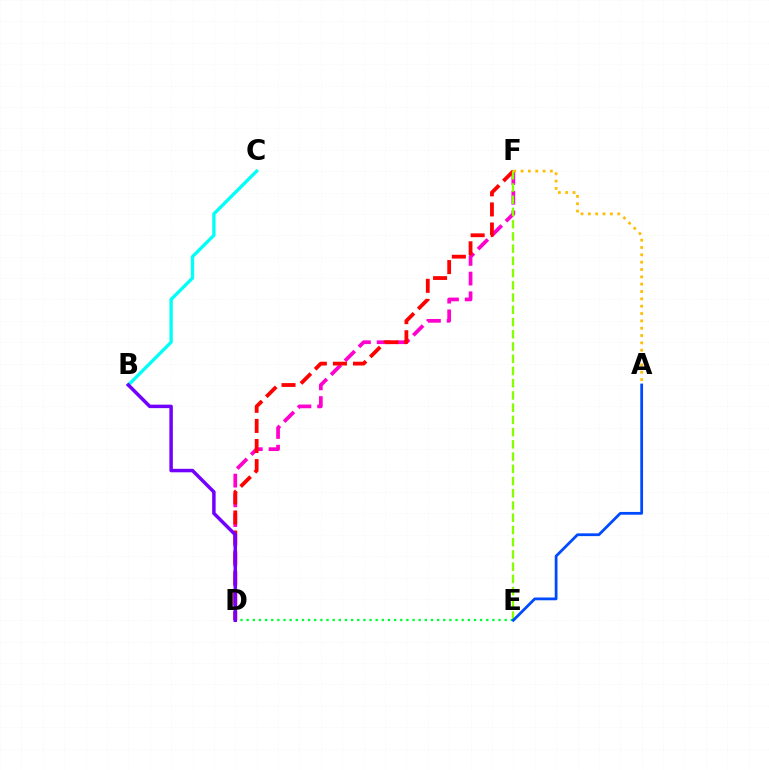{('B', 'C'): [{'color': '#00fff6', 'line_style': 'solid', 'thickness': 2.39}], ('D', 'F'): [{'color': '#ff00cf', 'line_style': 'dashed', 'thickness': 2.68}, {'color': '#ff0000', 'line_style': 'dashed', 'thickness': 2.73}], ('E', 'F'): [{'color': '#84ff00', 'line_style': 'dashed', 'thickness': 1.66}], ('A', 'F'): [{'color': '#ffbd00', 'line_style': 'dotted', 'thickness': 1.99}], ('D', 'E'): [{'color': '#00ff39', 'line_style': 'dotted', 'thickness': 1.67}], ('B', 'D'): [{'color': '#7200ff', 'line_style': 'solid', 'thickness': 2.51}], ('A', 'E'): [{'color': '#004bff', 'line_style': 'solid', 'thickness': 2.0}]}